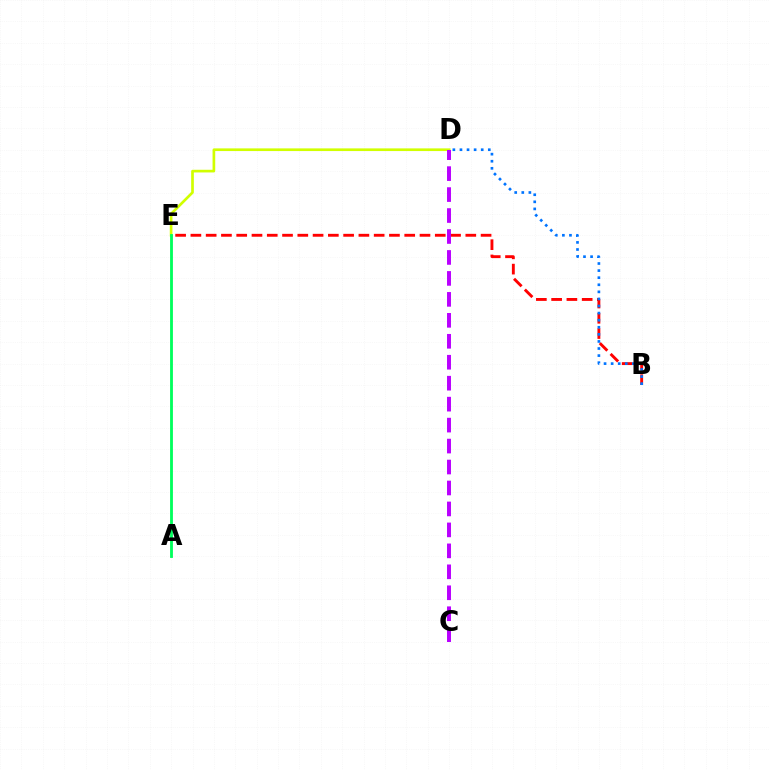{('D', 'E'): [{'color': '#d1ff00', 'line_style': 'solid', 'thickness': 1.93}], ('B', 'E'): [{'color': '#ff0000', 'line_style': 'dashed', 'thickness': 2.07}], ('A', 'E'): [{'color': '#00ff5c', 'line_style': 'solid', 'thickness': 2.04}], ('B', 'D'): [{'color': '#0074ff', 'line_style': 'dotted', 'thickness': 1.92}], ('C', 'D'): [{'color': '#b900ff', 'line_style': 'dashed', 'thickness': 2.85}]}